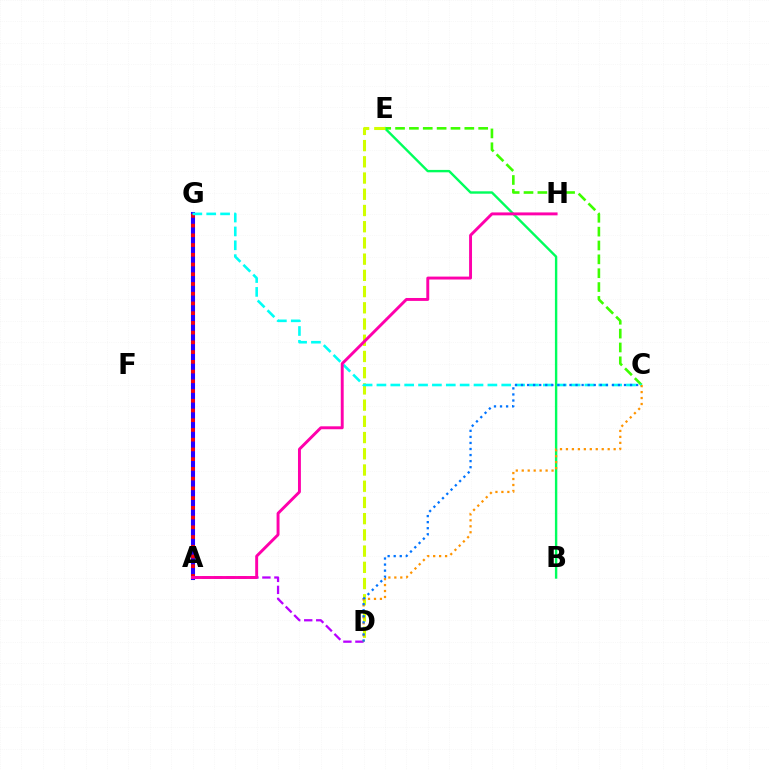{('C', 'E'): [{'color': '#3dff00', 'line_style': 'dashed', 'thickness': 1.88}], ('A', 'D'): [{'color': '#b900ff', 'line_style': 'dashed', 'thickness': 1.63}], ('A', 'G'): [{'color': '#2500ff', 'line_style': 'solid', 'thickness': 2.93}, {'color': '#ff0000', 'line_style': 'dotted', 'thickness': 2.64}], ('B', 'E'): [{'color': '#00ff5c', 'line_style': 'solid', 'thickness': 1.73}], ('D', 'E'): [{'color': '#d1ff00', 'line_style': 'dashed', 'thickness': 2.2}], ('C', 'G'): [{'color': '#00fff6', 'line_style': 'dashed', 'thickness': 1.88}], ('C', 'D'): [{'color': '#ff9400', 'line_style': 'dotted', 'thickness': 1.62}, {'color': '#0074ff', 'line_style': 'dotted', 'thickness': 1.65}], ('A', 'H'): [{'color': '#ff00ac', 'line_style': 'solid', 'thickness': 2.1}]}